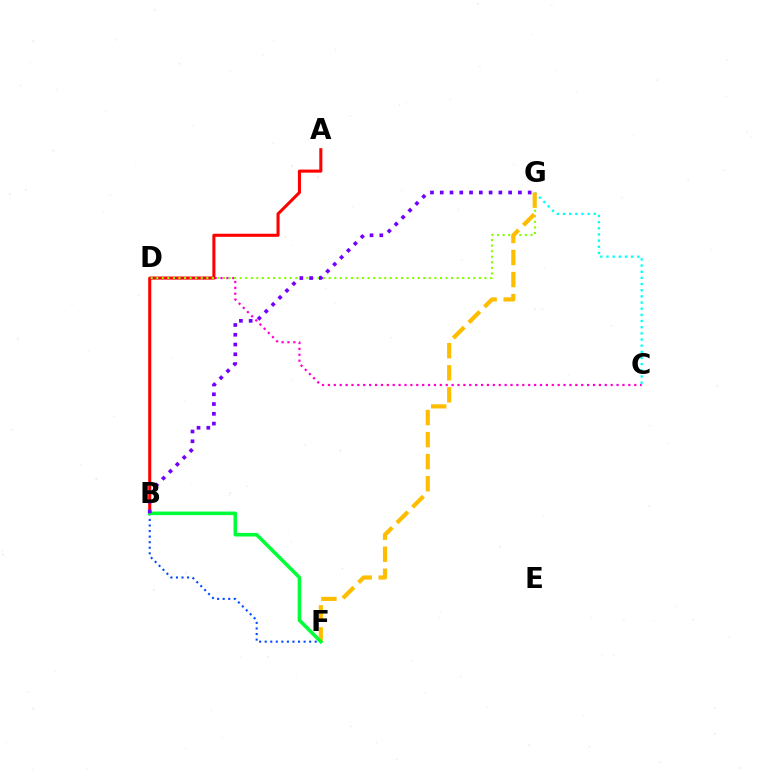{('C', 'D'): [{'color': '#ff00cf', 'line_style': 'dotted', 'thickness': 1.6}], ('A', 'B'): [{'color': '#ff0000', 'line_style': 'solid', 'thickness': 2.21}], ('B', 'F'): [{'color': '#004bff', 'line_style': 'dotted', 'thickness': 1.51}, {'color': '#00ff39', 'line_style': 'solid', 'thickness': 2.57}], ('D', 'G'): [{'color': '#84ff00', 'line_style': 'dotted', 'thickness': 1.51}], ('C', 'G'): [{'color': '#00fff6', 'line_style': 'dotted', 'thickness': 1.67}], ('F', 'G'): [{'color': '#ffbd00', 'line_style': 'dashed', 'thickness': 3.0}], ('B', 'G'): [{'color': '#7200ff', 'line_style': 'dotted', 'thickness': 2.65}]}